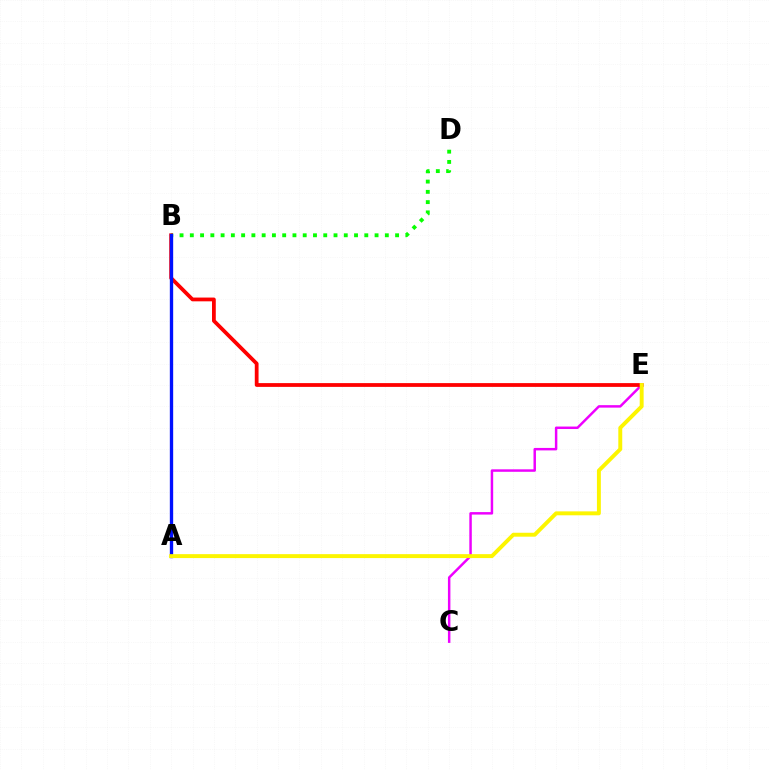{('B', 'D'): [{'color': '#08ff00', 'line_style': 'dotted', 'thickness': 2.79}], ('C', 'E'): [{'color': '#ee00ff', 'line_style': 'solid', 'thickness': 1.78}], ('B', 'E'): [{'color': '#ff0000', 'line_style': 'solid', 'thickness': 2.72}], ('A', 'B'): [{'color': '#00fff6', 'line_style': 'solid', 'thickness': 1.91}, {'color': '#0010ff', 'line_style': 'solid', 'thickness': 2.4}], ('A', 'E'): [{'color': '#fcf500', 'line_style': 'solid', 'thickness': 2.83}]}